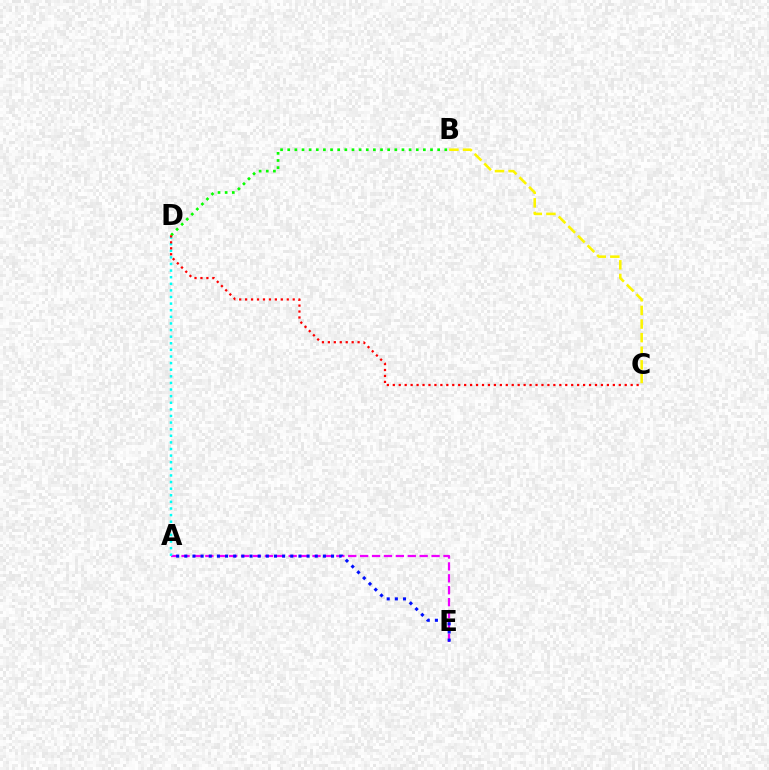{('A', 'E'): [{'color': '#ee00ff', 'line_style': 'dashed', 'thickness': 1.62}, {'color': '#0010ff', 'line_style': 'dotted', 'thickness': 2.21}], ('A', 'D'): [{'color': '#00fff6', 'line_style': 'dotted', 'thickness': 1.8}], ('B', 'C'): [{'color': '#fcf500', 'line_style': 'dashed', 'thickness': 1.85}], ('B', 'D'): [{'color': '#08ff00', 'line_style': 'dotted', 'thickness': 1.94}], ('C', 'D'): [{'color': '#ff0000', 'line_style': 'dotted', 'thickness': 1.62}]}